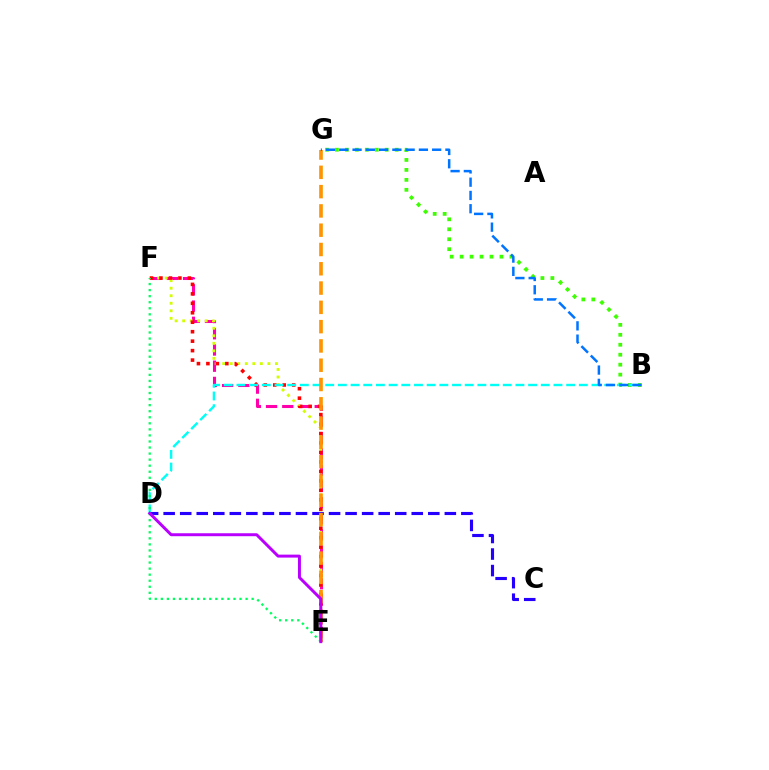{('E', 'F'): [{'color': '#ff00ac', 'line_style': 'dashed', 'thickness': 2.2}, {'color': '#d1ff00', 'line_style': 'dotted', 'thickness': 2.05}, {'color': '#ff0000', 'line_style': 'dotted', 'thickness': 2.57}, {'color': '#00ff5c', 'line_style': 'dotted', 'thickness': 1.64}], ('B', 'G'): [{'color': '#3dff00', 'line_style': 'dotted', 'thickness': 2.71}, {'color': '#0074ff', 'line_style': 'dashed', 'thickness': 1.8}], ('B', 'D'): [{'color': '#00fff6', 'line_style': 'dashed', 'thickness': 1.72}], ('C', 'D'): [{'color': '#2500ff', 'line_style': 'dashed', 'thickness': 2.25}], ('E', 'G'): [{'color': '#ff9400', 'line_style': 'dashed', 'thickness': 2.62}], ('D', 'E'): [{'color': '#b900ff', 'line_style': 'solid', 'thickness': 2.13}]}